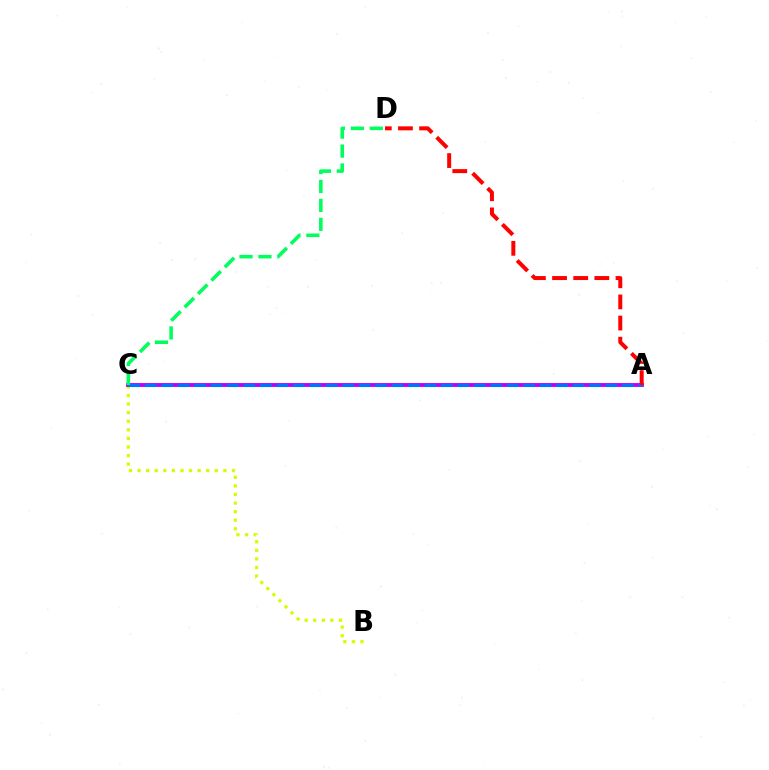{('B', 'C'): [{'color': '#d1ff00', 'line_style': 'dotted', 'thickness': 2.33}], ('A', 'C'): [{'color': '#b900ff', 'line_style': 'solid', 'thickness': 2.78}, {'color': '#0074ff', 'line_style': 'dashed', 'thickness': 2.24}], ('C', 'D'): [{'color': '#00ff5c', 'line_style': 'dashed', 'thickness': 2.57}], ('A', 'D'): [{'color': '#ff0000', 'line_style': 'dashed', 'thickness': 2.87}]}